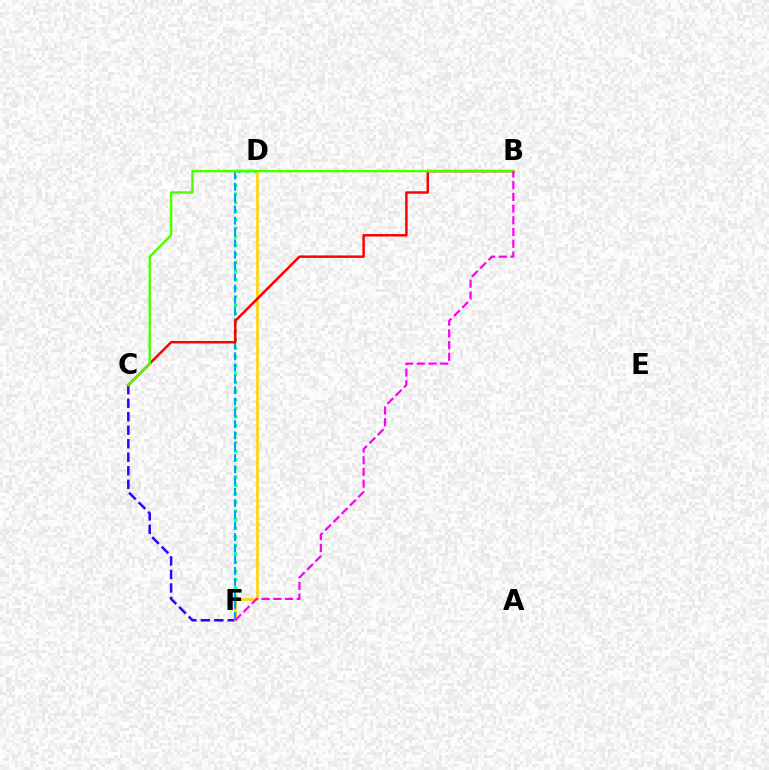{('D', 'F'): [{'color': '#00ff86', 'line_style': 'dotted', 'thickness': 2.33}, {'color': '#ffd500', 'line_style': 'solid', 'thickness': 1.91}, {'color': '#009eff', 'line_style': 'dashed', 'thickness': 1.53}], ('C', 'F'): [{'color': '#3700ff', 'line_style': 'dashed', 'thickness': 1.83}], ('B', 'C'): [{'color': '#ff0000', 'line_style': 'solid', 'thickness': 1.78}, {'color': '#4fff00', 'line_style': 'solid', 'thickness': 1.76}], ('B', 'F'): [{'color': '#ff00ed', 'line_style': 'dashed', 'thickness': 1.59}]}